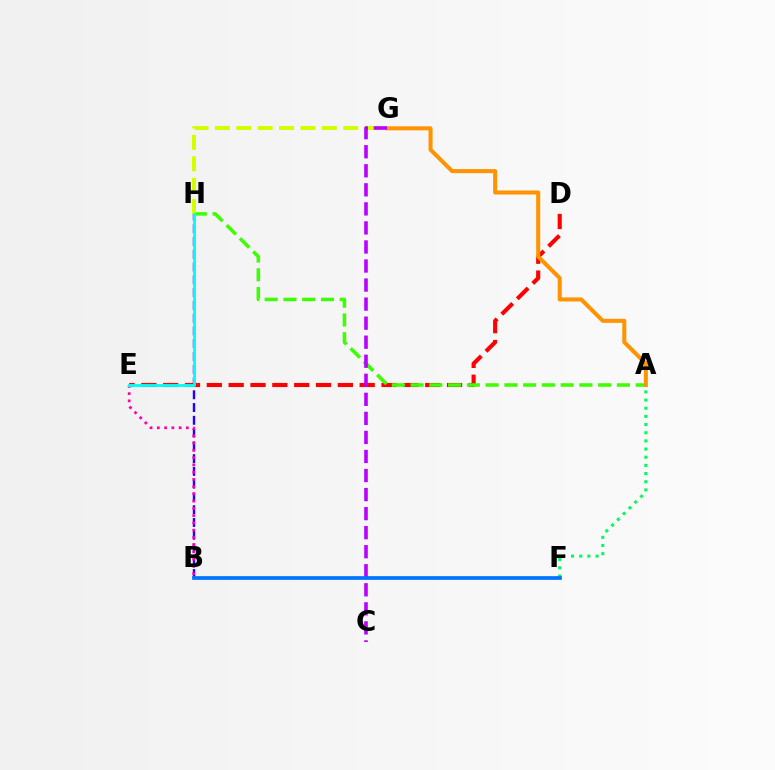{('D', 'E'): [{'color': '#ff0000', 'line_style': 'dashed', 'thickness': 2.97}], ('A', 'H'): [{'color': '#3dff00', 'line_style': 'dashed', 'thickness': 2.55}], ('A', 'G'): [{'color': '#ff9400', 'line_style': 'solid', 'thickness': 2.91}], ('B', 'H'): [{'color': '#2500ff', 'line_style': 'dashed', 'thickness': 1.73}], ('B', 'E'): [{'color': '#ff00ac', 'line_style': 'dotted', 'thickness': 1.97}], ('G', 'H'): [{'color': '#d1ff00', 'line_style': 'dashed', 'thickness': 2.9}], ('A', 'F'): [{'color': '#00ff5c', 'line_style': 'dotted', 'thickness': 2.22}], ('C', 'G'): [{'color': '#b900ff', 'line_style': 'dashed', 'thickness': 2.59}], ('B', 'F'): [{'color': '#0074ff', 'line_style': 'solid', 'thickness': 2.67}], ('E', 'H'): [{'color': '#00fff6', 'line_style': 'solid', 'thickness': 2.08}]}